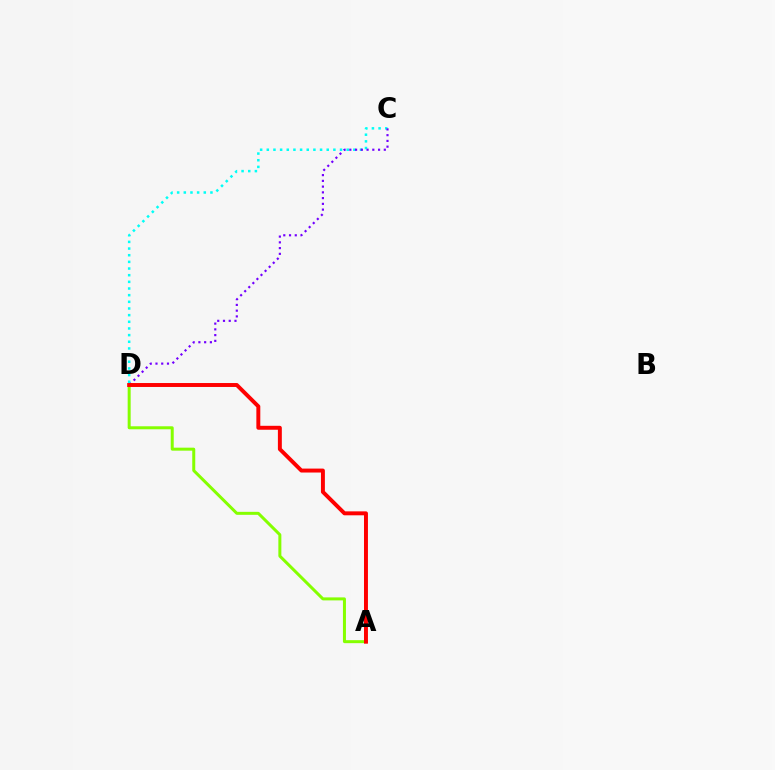{('C', 'D'): [{'color': '#00fff6', 'line_style': 'dotted', 'thickness': 1.81}, {'color': '#7200ff', 'line_style': 'dotted', 'thickness': 1.56}], ('A', 'D'): [{'color': '#84ff00', 'line_style': 'solid', 'thickness': 2.16}, {'color': '#ff0000', 'line_style': 'solid', 'thickness': 2.83}]}